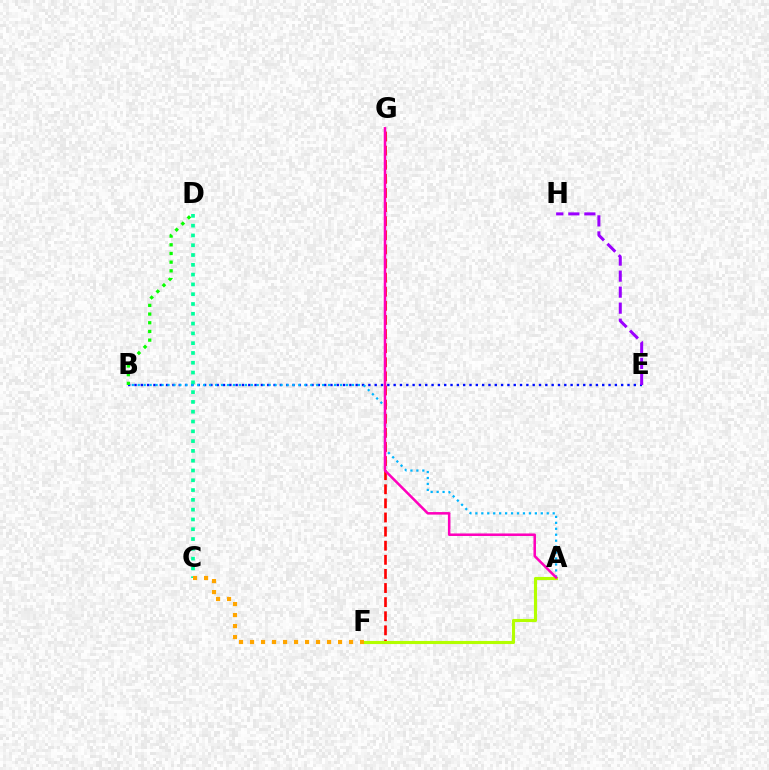{('B', 'E'): [{'color': '#0010ff', 'line_style': 'dotted', 'thickness': 1.72}], ('F', 'G'): [{'color': '#ff0000', 'line_style': 'dashed', 'thickness': 1.92}], ('C', 'D'): [{'color': '#00ff9d', 'line_style': 'dotted', 'thickness': 2.66}], ('A', 'B'): [{'color': '#00b5ff', 'line_style': 'dotted', 'thickness': 1.62}], ('E', 'H'): [{'color': '#9b00ff', 'line_style': 'dashed', 'thickness': 2.18}], ('B', 'D'): [{'color': '#08ff00', 'line_style': 'dotted', 'thickness': 2.36}], ('A', 'F'): [{'color': '#b3ff00', 'line_style': 'solid', 'thickness': 2.24}], ('A', 'G'): [{'color': '#ff00bd', 'line_style': 'solid', 'thickness': 1.82}], ('C', 'F'): [{'color': '#ffa500', 'line_style': 'dotted', 'thickness': 2.99}]}